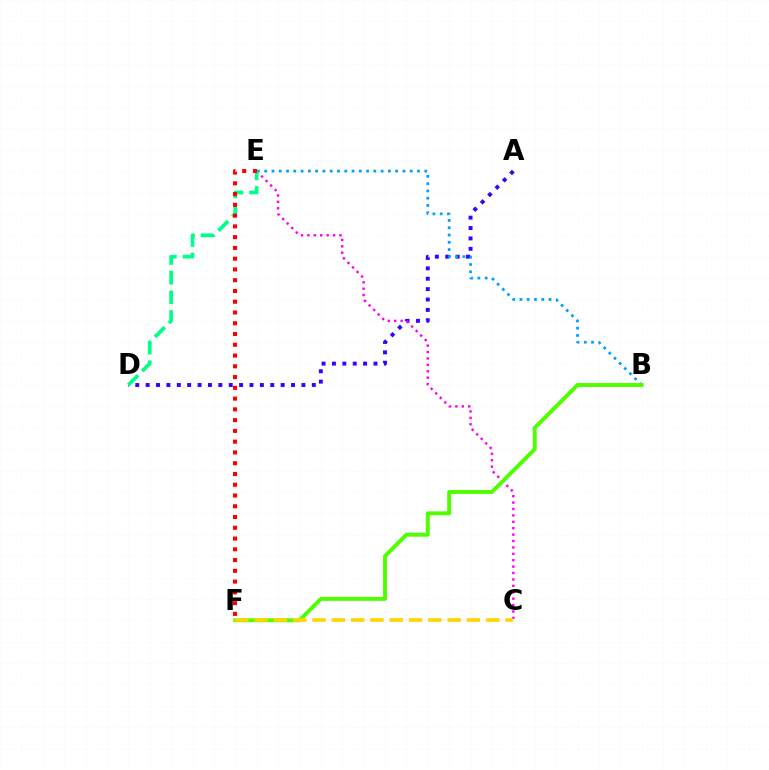{('A', 'D'): [{'color': '#3700ff', 'line_style': 'dotted', 'thickness': 2.82}], ('C', 'E'): [{'color': '#ff00ed', 'line_style': 'dotted', 'thickness': 1.74}], ('B', 'E'): [{'color': '#009eff', 'line_style': 'dotted', 'thickness': 1.98}], ('D', 'E'): [{'color': '#00ff86', 'line_style': 'dashed', 'thickness': 2.68}], ('B', 'F'): [{'color': '#4fff00', 'line_style': 'solid', 'thickness': 2.82}], ('E', 'F'): [{'color': '#ff0000', 'line_style': 'dotted', 'thickness': 2.92}], ('C', 'F'): [{'color': '#ffd500', 'line_style': 'dashed', 'thickness': 2.62}]}